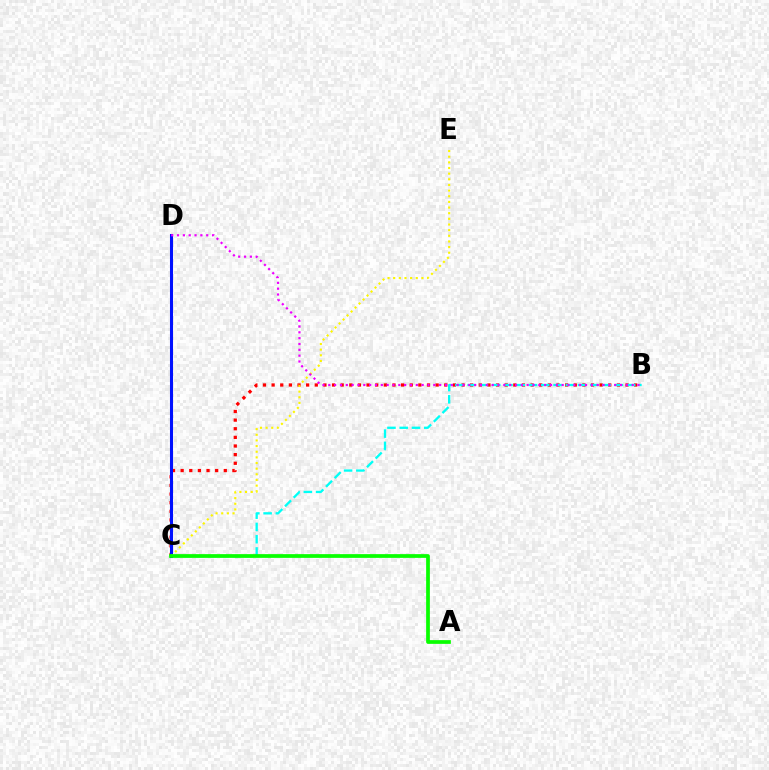{('B', 'C'): [{'color': '#ff0000', 'line_style': 'dotted', 'thickness': 2.35}, {'color': '#00fff6', 'line_style': 'dashed', 'thickness': 1.67}], ('C', 'D'): [{'color': '#0010ff', 'line_style': 'solid', 'thickness': 2.2}], ('C', 'E'): [{'color': '#fcf500', 'line_style': 'dotted', 'thickness': 1.53}], ('B', 'D'): [{'color': '#ee00ff', 'line_style': 'dotted', 'thickness': 1.59}], ('A', 'C'): [{'color': '#08ff00', 'line_style': 'solid', 'thickness': 2.68}]}